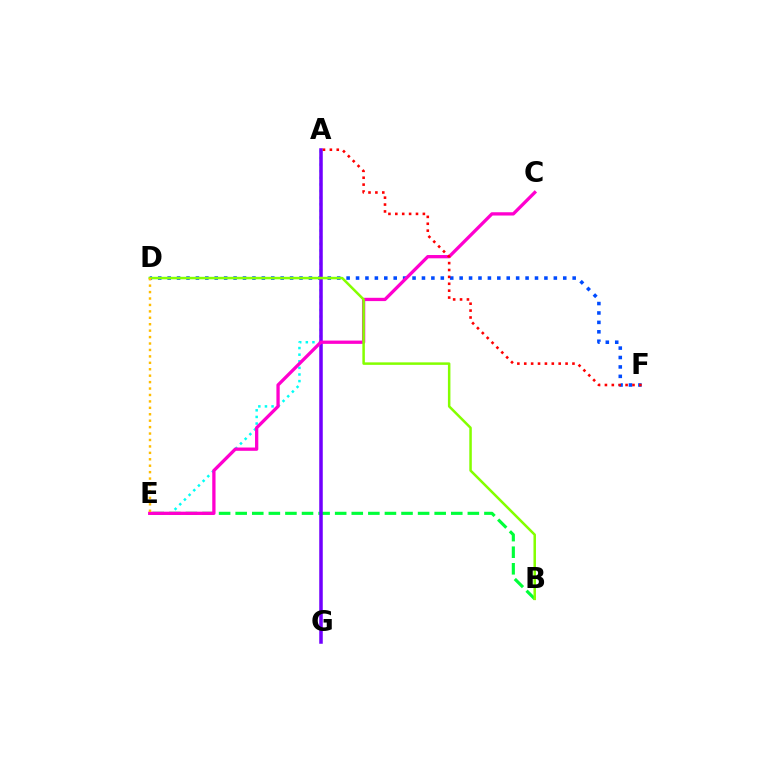{('D', 'F'): [{'color': '#004bff', 'line_style': 'dotted', 'thickness': 2.56}], ('B', 'E'): [{'color': '#00ff39', 'line_style': 'dashed', 'thickness': 2.25}], ('A', 'E'): [{'color': '#00fff6', 'line_style': 'dotted', 'thickness': 1.8}], ('A', 'G'): [{'color': '#7200ff', 'line_style': 'solid', 'thickness': 2.54}], ('C', 'E'): [{'color': '#ff00cf', 'line_style': 'solid', 'thickness': 2.37}], ('B', 'D'): [{'color': '#84ff00', 'line_style': 'solid', 'thickness': 1.8}], ('D', 'E'): [{'color': '#ffbd00', 'line_style': 'dotted', 'thickness': 1.75}], ('A', 'F'): [{'color': '#ff0000', 'line_style': 'dotted', 'thickness': 1.87}]}